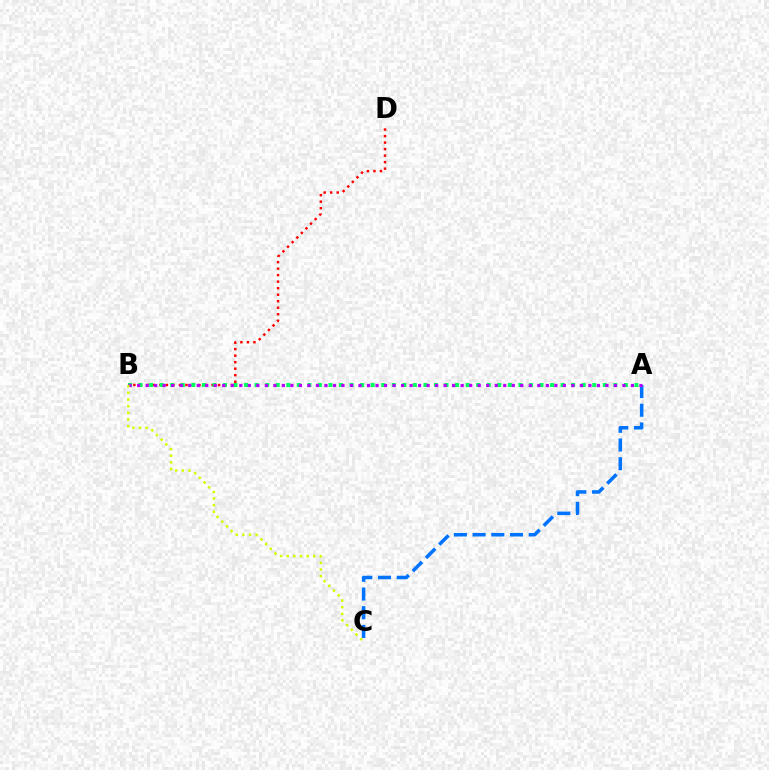{('A', 'C'): [{'color': '#0074ff', 'line_style': 'dashed', 'thickness': 2.54}], ('B', 'D'): [{'color': '#ff0000', 'line_style': 'dotted', 'thickness': 1.77}], ('A', 'B'): [{'color': '#00ff5c', 'line_style': 'dotted', 'thickness': 2.87}, {'color': '#b900ff', 'line_style': 'dotted', 'thickness': 2.31}], ('B', 'C'): [{'color': '#d1ff00', 'line_style': 'dotted', 'thickness': 1.81}]}